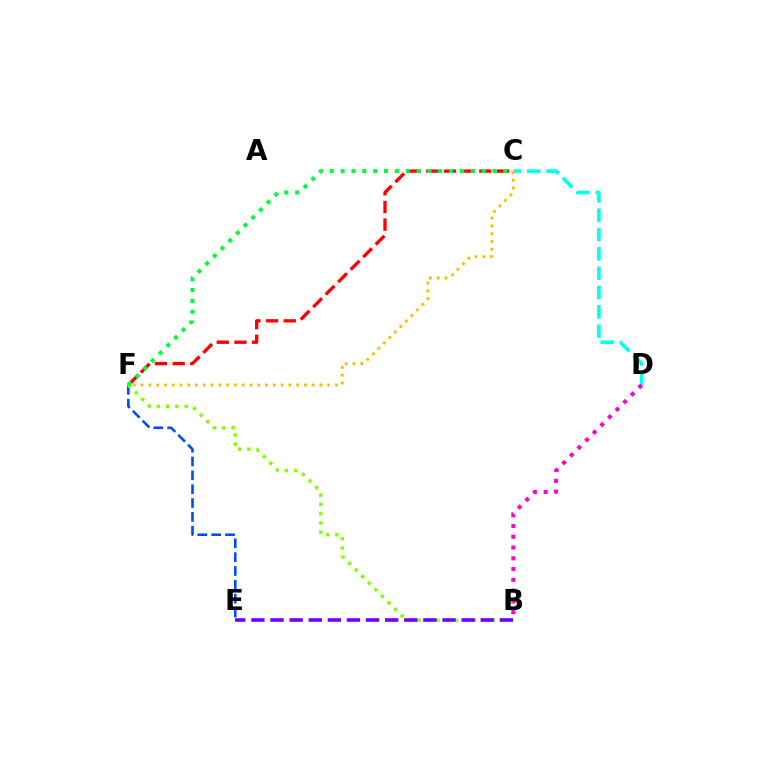{('C', 'F'): [{'color': '#ff0000', 'line_style': 'dashed', 'thickness': 2.4}, {'color': '#00ff39', 'line_style': 'dotted', 'thickness': 2.95}, {'color': '#ffbd00', 'line_style': 'dotted', 'thickness': 2.11}], ('C', 'D'): [{'color': '#00fff6', 'line_style': 'dashed', 'thickness': 2.63}], ('E', 'F'): [{'color': '#004bff', 'line_style': 'dashed', 'thickness': 1.88}], ('B', 'F'): [{'color': '#84ff00', 'line_style': 'dotted', 'thickness': 2.52}], ('B', 'D'): [{'color': '#ff00cf', 'line_style': 'dotted', 'thickness': 2.93}], ('B', 'E'): [{'color': '#7200ff', 'line_style': 'dashed', 'thickness': 2.6}]}